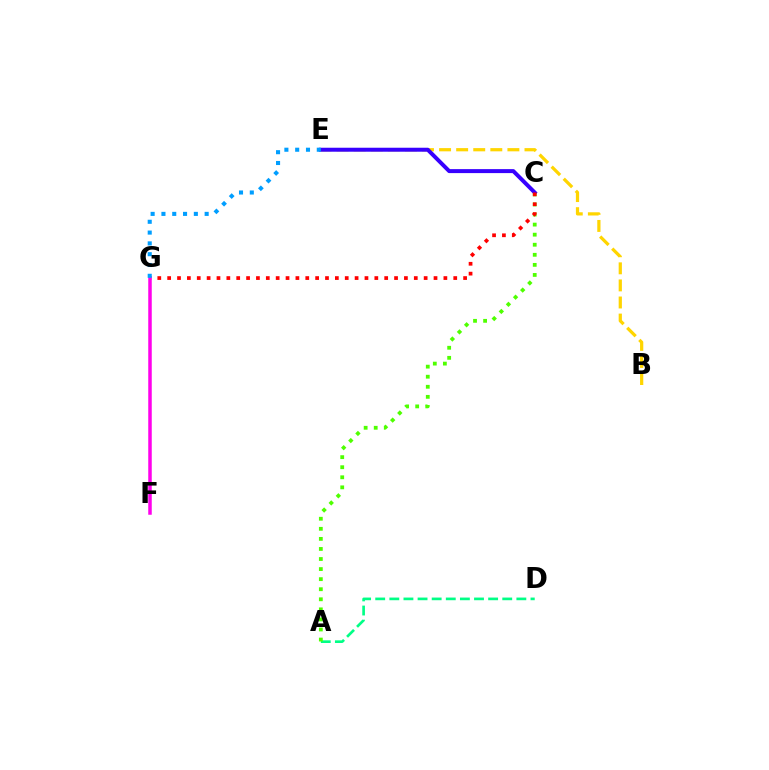{('B', 'E'): [{'color': '#ffd500', 'line_style': 'dashed', 'thickness': 2.32}], ('A', 'D'): [{'color': '#00ff86', 'line_style': 'dashed', 'thickness': 1.92}], ('A', 'C'): [{'color': '#4fff00', 'line_style': 'dotted', 'thickness': 2.74}], ('C', 'E'): [{'color': '#3700ff', 'line_style': 'solid', 'thickness': 2.86}], ('C', 'G'): [{'color': '#ff0000', 'line_style': 'dotted', 'thickness': 2.68}], ('F', 'G'): [{'color': '#ff00ed', 'line_style': 'solid', 'thickness': 2.52}], ('E', 'G'): [{'color': '#009eff', 'line_style': 'dotted', 'thickness': 2.94}]}